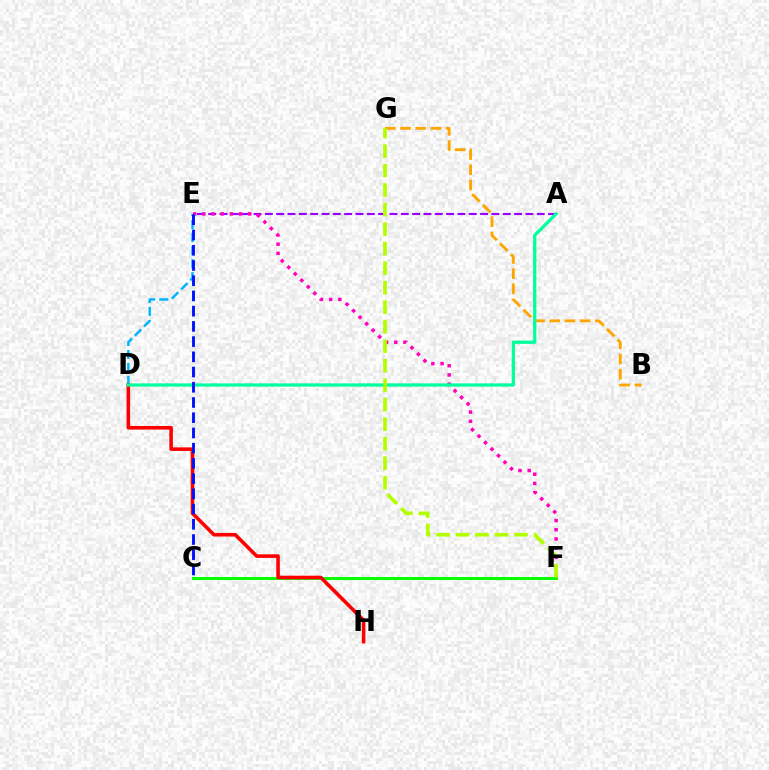{('A', 'E'): [{'color': '#9b00ff', 'line_style': 'dashed', 'thickness': 1.54}], ('E', 'F'): [{'color': '#ff00bd', 'line_style': 'dotted', 'thickness': 2.5}], ('B', 'G'): [{'color': '#ffa500', 'line_style': 'dashed', 'thickness': 2.07}], ('D', 'E'): [{'color': '#00b5ff', 'line_style': 'dashed', 'thickness': 1.76}], ('C', 'F'): [{'color': '#08ff00', 'line_style': 'solid', 'thickness': 2.16}], ('D', 'H'): [{'color': '#ff0000', 'line_style': 'solid', 'thickness': 2.58}], ('A', 'D'): [{'color': '#00ff9d', 'line_style': 'solid', 'thickness': 2.34}], ('C', 'E'): [{'color': '#0010ff', 'line_style': 'dashed', 'thickness': 2.07}], ('F', 'G'): [{'color': '#b3ff00', 'line_style': 'dashed', 'thickness': 2.65}]}